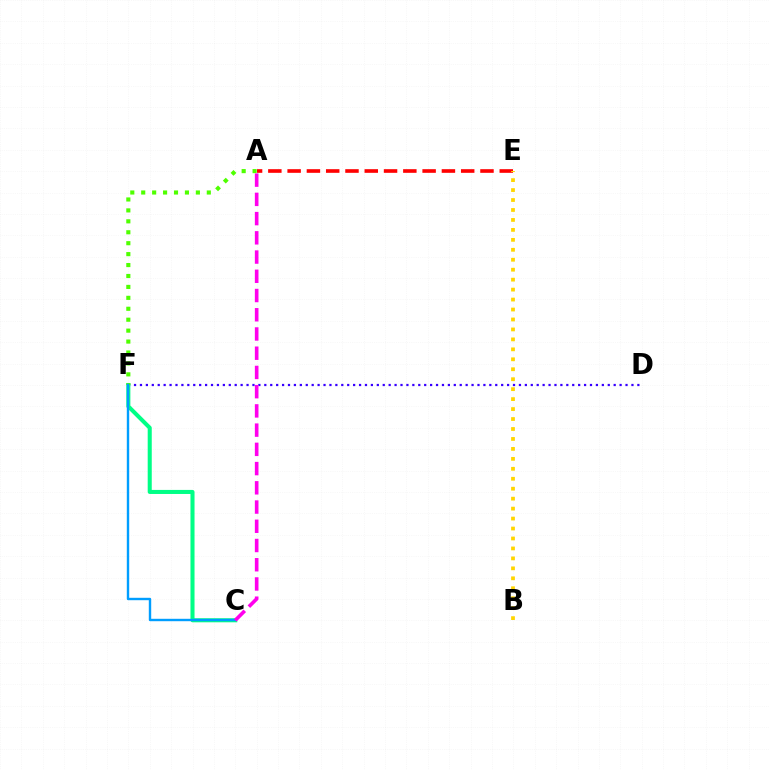{('D', 'F'): [{'color': '#3700ff', 'line_style': 'dotted', 'thickness': 1.61}], ('A', 'E'): [{'color': '#ff0000', 'line_style': 'dashed', 'thickness': 2.62}], ('C', 'F'): [{'color': '#00ff86', 'line_style': 'solid', 'thickness': 2.92}, {'color': '#009eff', 'line_style': 'solid', 'thickness': 1.73}], ('A', 'F'): [{'color': '#4fff00', 'line_style': 'dotted', 'thickness': 2.97}], ('B', 'E'): [{'color': '#ffd500', 'line_style': 'dotted', 'thickness': 2.7}], ('A', 'C'): [{'color': '#ff00ed', 'line_style': 'dashed', 'thickness': 2.61}]}